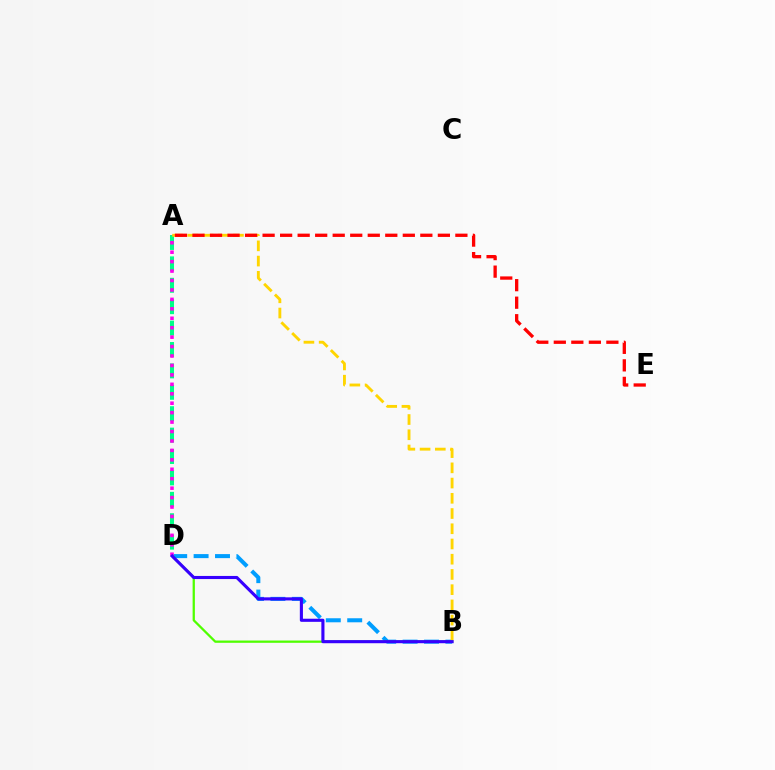{('A', 'D'): [{'color': '#00ff86', 'line_style': 'dashed', 'thickness': 2.91}, {'color': '#ff00ed', 'line_style': 'dotted', 'thickness': 2.56}], ('B', 'D'): [{'color': '#009eff', 'line_style': 'dashed', 'thickness': 2.91}, {'color': '#4fff00', 'line_style': 'solid', 'thickness': 1.64}, {'color': '#3700ff', 'line_style': 'solid', 'thickness': 2.24}], ('A', 'B'): [{'color': '#ffd500', 'line_style': 'dashed', 'thickness': 2.07}], ('A', 'E'): [{'color': '#ff0000', 'line_style': 'dashed', 'thickness': 2.38}]}